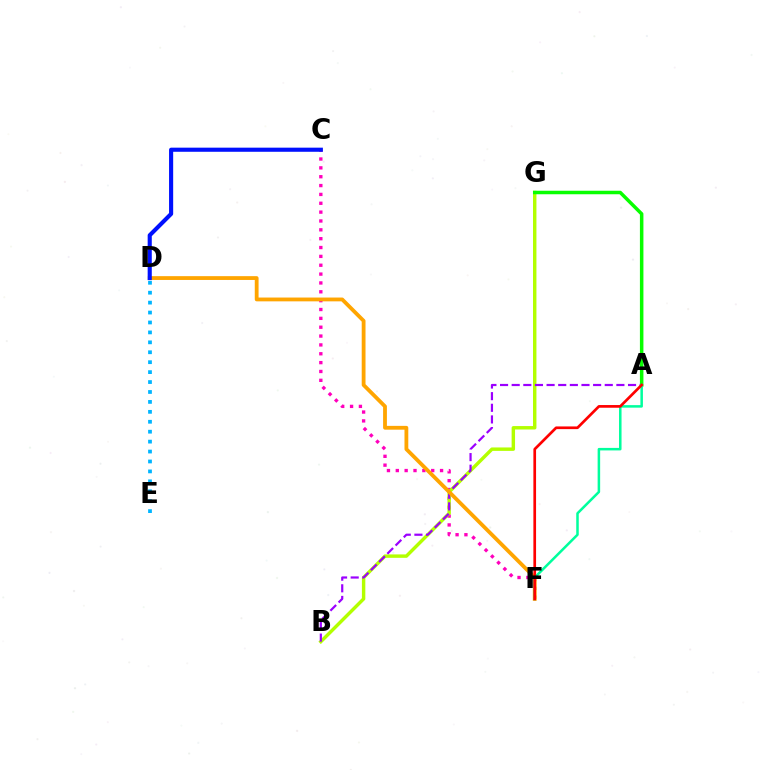{('C', 'F'): [{'color': '#ff00bd', 'line_style': 'dotted', 'thickness': 2.41}], ('B', 'G'): [{'color': '#b3ff00', 'line_style': 'solid', 'thickness': 2.47}], ('A', 'B'): [{'color': '#9b00ff', 'line_style': 'dashed', 'thickness': 1.58}], ('A', 'G'): [{'color': '#08ff00', 'line_style': 'solid', 'thickness': 2.52}], ('D', 'E'): [{'color': '#00b5ff', 'line_style': 'dotted', 'thickness': 2.7}], ('D', 'F'): [{'color': '#ffa500', 'line_style': 'solid', 'thickness': 2.74}], ('A', 'F'): [{'color': '#00ff9d', 'line_style': 'solid', 'thickness': 1.81}, {'color': '#ff0000', 'line_style': 'solid', 'thickness': 1.94}], ('C', 'D'): [{'color': '#0010ff', 'line_style': 'solid', 'thickness': 2.96}]}